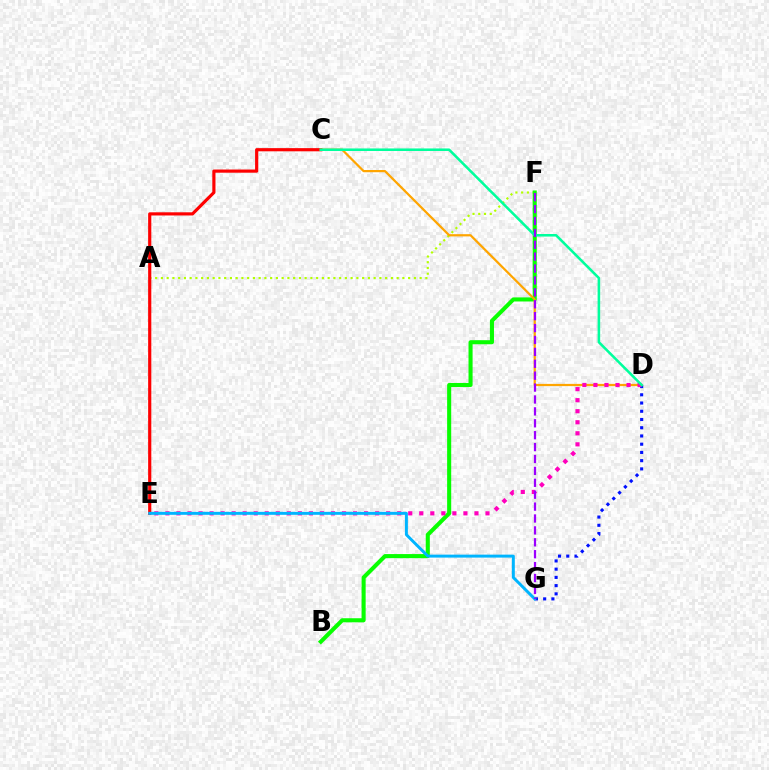{('A', 'F'): [{'color': '#b3ff00', 'line_style': 'dotted', 'thickness': 1.56}], ('C', 'E'): [{'color': '#ff0000', 'line_style': 'solid', 'thickness': 2.28}], ('D', 'G'): [{'color': '#0010ff', 'line_style': 'dotted', 'thickness': 2.24}], ('B', 'F'): [{'color': '#08ff00', 'line_style': 'solid', 'thickness': 2.93}], ('C', 'D'): [{'color': '#ffa500', 'line_style': 'solid', 'thickness': 1.6}, {'color': '#00ff9d', 'line_style': 'solid', 'thickness': 1.84}], ('D', 'E'): [{'color': '#ff00bd', 'line_style': 'dotted', 'thickness': 3.0}], ('E', 'G'): [{'color': '#00b5ff', 'line_style': 'solid', 'thickness': 2.13}], ('F', 'G'): [{'color': '#9b00ff', 'line_style': 'dashed', 'thickness': 1.62}]}